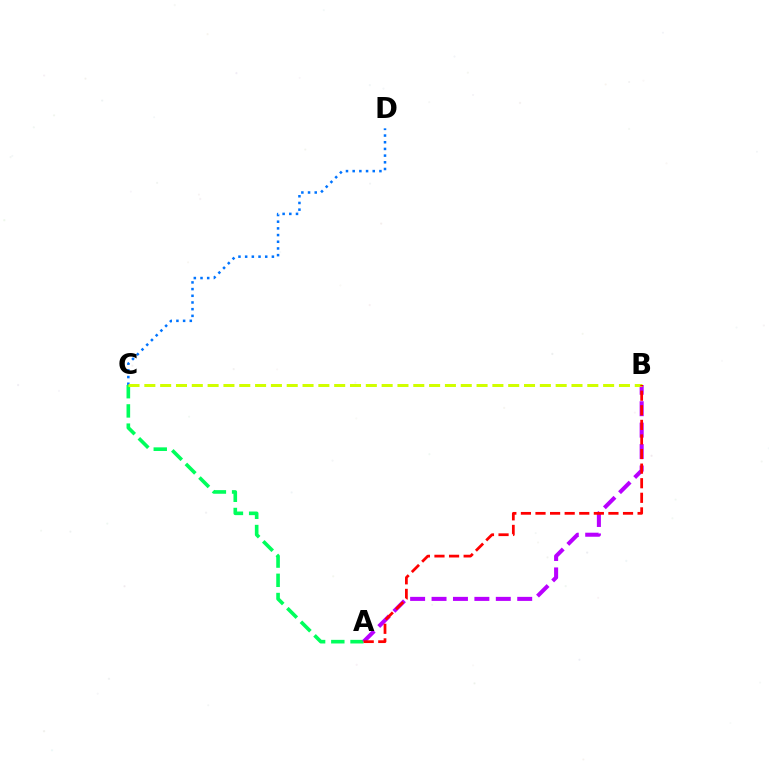{('C', 'D'): [{'color': '#0074ff', 'line_style': 'dotted', 'thickness': 1.82}], ('A', 'C'): [{'color': '#00ff5c', 'line_style': 'dashed', 'thickness': 2.61}], ('A', 'B'): [{'color': '#b900ff', 'line_style': 'dashed', 'thickness': 2.91}, {'color': '#ff0000', 'line_style': 'dashed', 'thickness': 1.98}], ('B', 'C'): [{'color': '#d1ff00', 'line_style': 'dashed', 'thickness': 2.15}]}